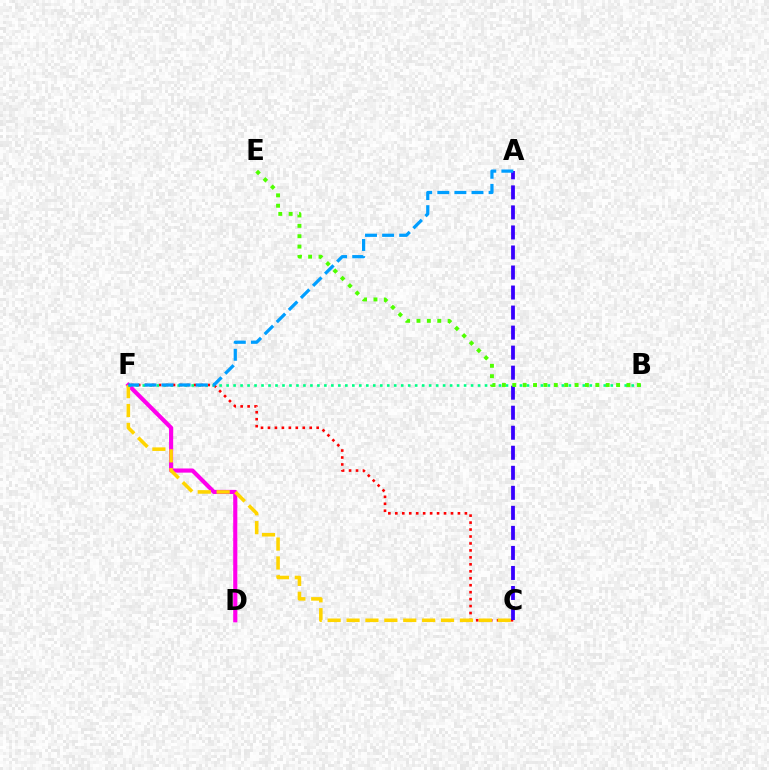{('C', 'F'): [{'color': '#ff0000', 'line_style': 'dotted', 'thickness': 1.89}, {'color': '#ffd500', 'line_style': 'dashed', 'thickness': 2.57}], ('D', 'F'): [{'color': '#ff00ed', 'line_style': 'solid', 'thickness': 2.98}], ('A', 'C'): [{'color': '#3700ff', 'line_style': 'dashed', 'thickness': 2.72}], ('B', 'F'): [{'color': '#00ff86', 'line_style': 'dotted', 'thickness': 1.9}], ('A', 'F'): [{'color': '#009eff', 'line_style': 'dashed', 'thickness': 2.32}], ('B', 'E'): [{'color': '#4fff00', 'line_style': 'dotted', 'thickness': 2.82}]}